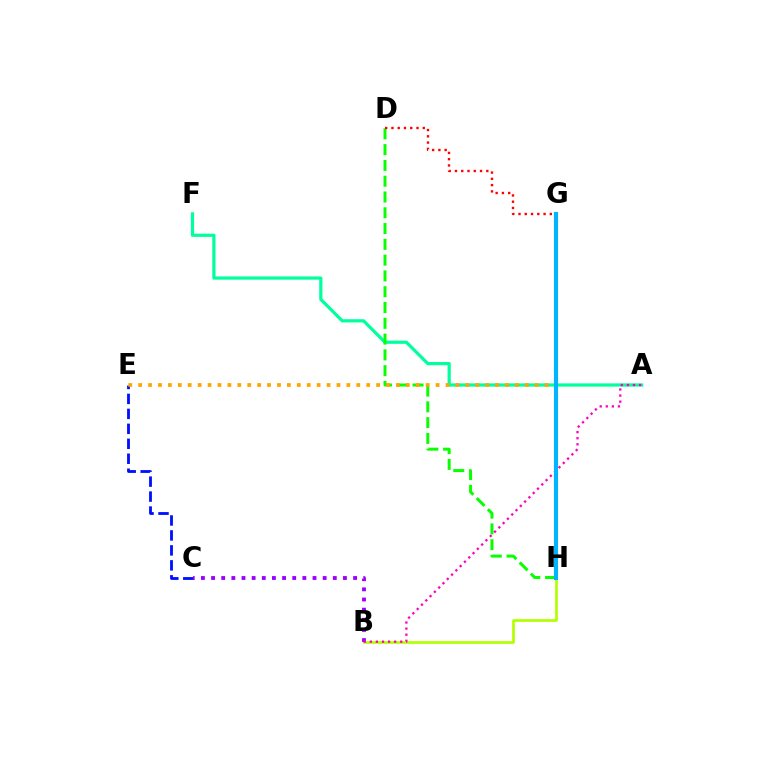{('C', 'E'): [{'color': '#0010ff', 'line_style': 'dashed', 'thickness': 2.03}], ('A', 'F'): [{'color': '#00ff9d', 'line_style': 'solid', 'thickness': 2.31}], ('D', 'H'): [{'color': '#08ff00', 'line_style': 'dashed', 'thickness': 2.14}], ('D', 'G'): [{'color': '#ff0000', 'line_style': 'dotted', 'thickness': 1.7}], ('E', 'G'): [{'color': '#ffa500', 'line_style': 'dotted', 'thickness': 2.69}], ('B', 'H'): [{'color': '#b3ff00', 'line_style': 'solid', 'thickness': 1.94}], ('B', 'C'): [{'color': '#9b00ff', 'line_style': 'dotted', 'thickness': 2.76}], ('A', 'B'): [{'color': '#ff00bd', 'line_style': 'dotted', 'thickness': 1.65}], ('G', 'H'): [{'color': '#00b5ff', 'line_style': 'solid', 'thickness': 2.96}]}